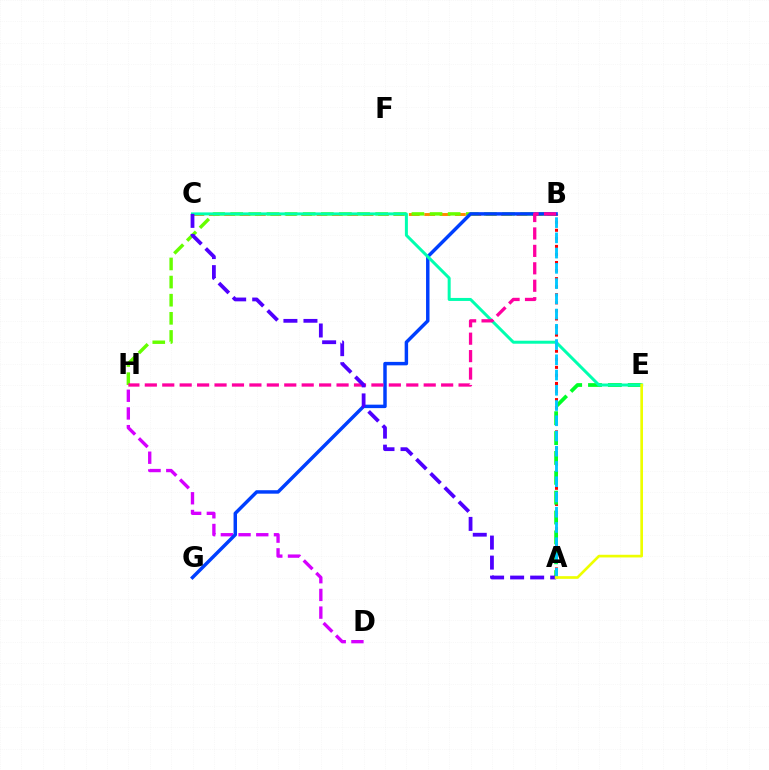{('B', 'C'): [{'color': '#ff8800', 'line_style': 'dashed', 'thickness': 2.09}], ('A', 'B'): [{'color': '#ff0000', 'line_style': 'dotted', 'thickness': 2.19}, {'color': '#00c7ff', 'line_style': 'dashed', 'thickness': 2.07}], ('B', 'H'): [{'color': '#66ff00', 'line_style': 'dashed', 'thickness': 2.46}, {'color': '#ff00a0', 'line_style': 'dashed', 'thickness': 2.37}], ('D', 'H'): [{'color': '#d600ff', 'line_style': 'dashed', 'thickness': 2.41}], ('A', 'E'): [{'color': '#00ff27', 'line_style': 'dashed', 'thickness': 2.7}, {'color': '#eeff00', 'line_style': 'solid', 'thickness': 1.93}], ('B', 'G'): [{'color': '#003fff', 'line_style': 'solid', 'thickness': 2.49}], ('C', 'E'): [{'color': '#00ffaf', 'line_style': 'solid', 'thickness': 2.16}], ('A', 'C'): [{'color': '#4f00ff', 'line_style': 'dashed', 'thickness': 2.72}]}